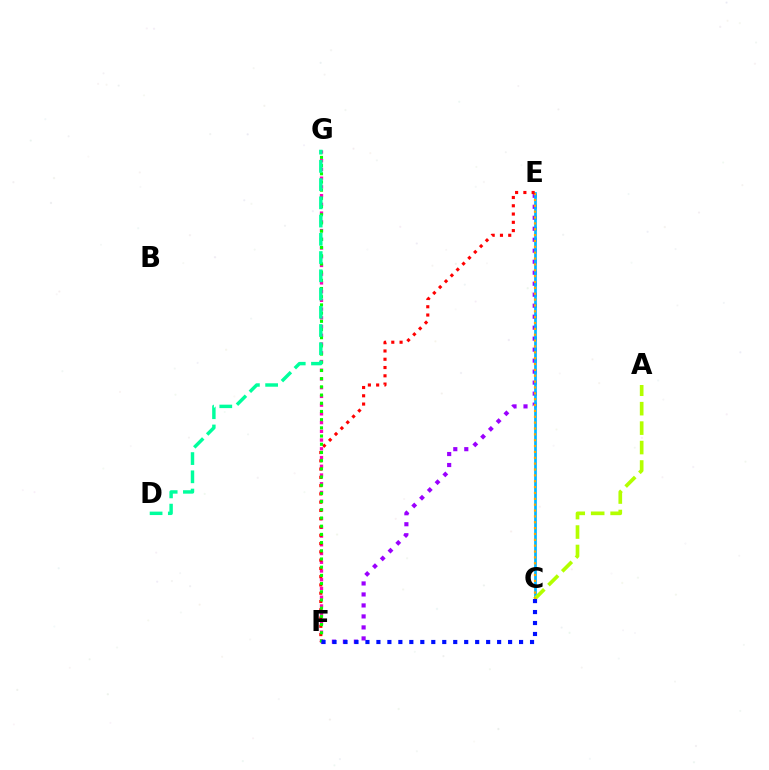{('E', 'F'): [{'color': '#9b00ff', 'line_style': 'dotted', 'thickness': 2.99}, {'color': '#ff0000', 'line_style': 'dotted', 'thickness': 2.25}], ('C', 'E'): [{'color': '#00b5ff', 'line_style': 'solid', 'thickness': 1.95}, {'color': '#ffa500', 'line_style': 'dotted', 'thickness': 1.59}], ('A', 'C'): [{'color': '#b3ff00', 'line_style': 'dashed', 'thickness': 2.64}], ('F', 'G'): [{'color': '#ff00bd', 'line_style': 'dotted', 'thickness': 2.37}, {'color': '#08ff00', 'line_style': 'dotted', 'thickness': 2.23}], ('C', 'F'): [{'color': '#0010ff', 'line_style': 'dotted', 'thickness': 2.98}], ('D', 'G'): [{'color': '#00ff9d', 'line_style': 'dashed', 'thickness': 2.48}]}